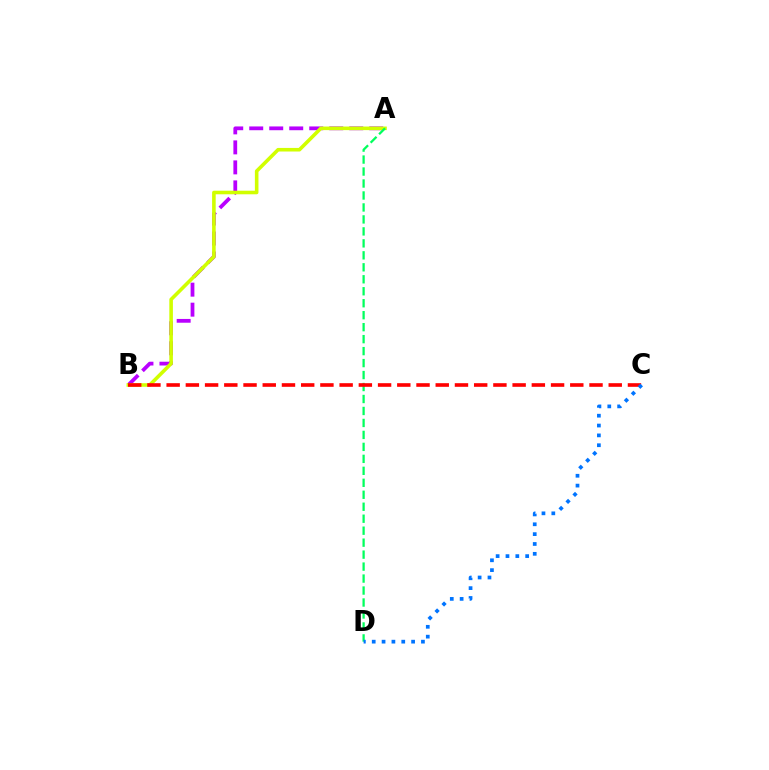{('A', 'B'): [{'color': '#b900ff', 'line_style': 'dashed', 'thickness': 2.72}, {'color': '#d1ff00', 'line_style': 'solid', 'thickness': 2.58}], ('A', 'D'): [{'color': '#00ff5c', 'line_style': 'dashed', 'thickness': 1.63}], ('B', 'C'): [{'color': '#ff0000', 'line_style': 'dashed', 'thickness': 2.61}], ('C', 'D'): [{'color': '#0074ff', 'line_style': 'dotted', 'thickness': 2.68}]}